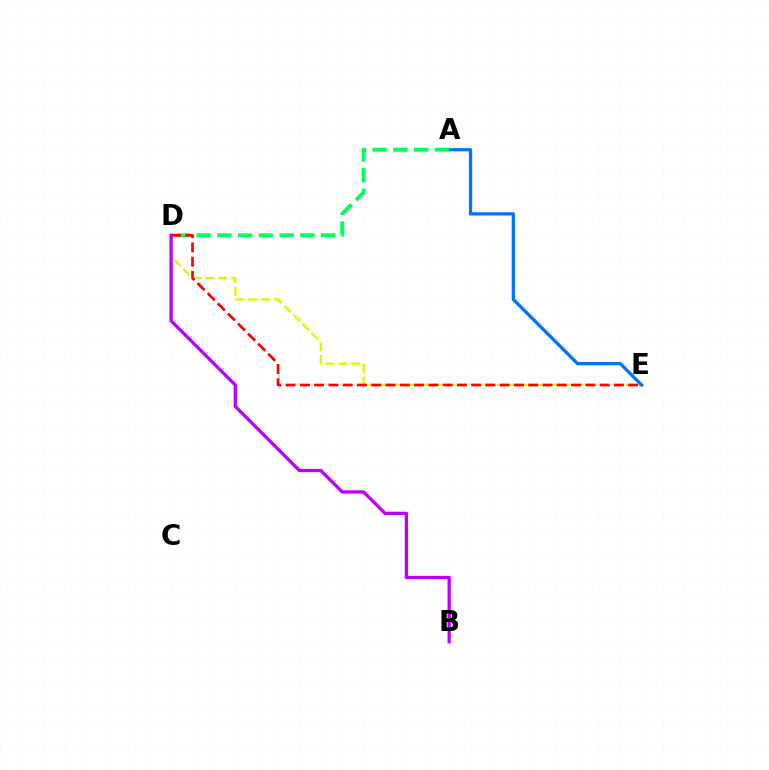{('D', 'E'): [{'color': '#d1ff00', 'line_style': 'dashed', 'thickness': 1.75}, {'color': '#ff0000', 'line_style': 'dashed', 'thickness': 1.94}], ('A', 'E'): [{'color': '#0074ff', 'line_style': 'solid', 'thickness': 2.36}], ('B', 'D'): [{'color': '#b900ff', 'line_style': 'solid', 'thickness': 2.36}], ('A', 'D'): [{'color': '#00ff5c', 'line_style': 'dashed', 'thickness': 2.82}]}